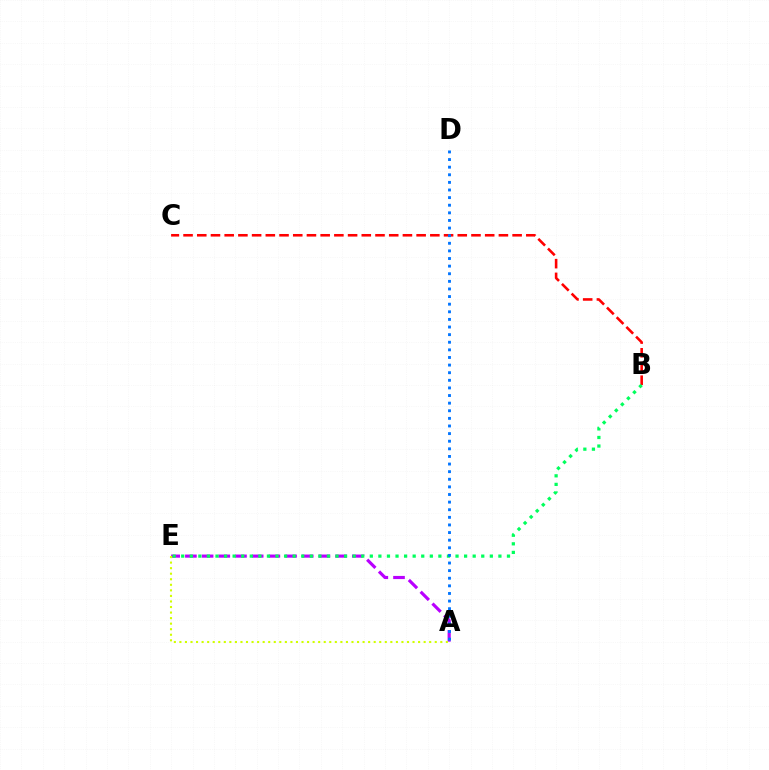{('A', 'E'): [{'color': '#b900ff', 'line_style': 'dashed', 'thickness': 2.27}, {'color': '#d1ff00', 'line_style': 'dotted', 'thickness': 1.51}], ('B', 'C'): [{'color': '#ff0000', 'line_style': 'dashed', 'thickness': 1.86}], ('B', 'E'): [{'color': '#00ff5c', 'line_style': 'dotted', 'thickness': 2.33}], ('A', 'D'): [{'color': '#0074ff', 'line_style': 'dotted', 'thickness': 2.07}]}